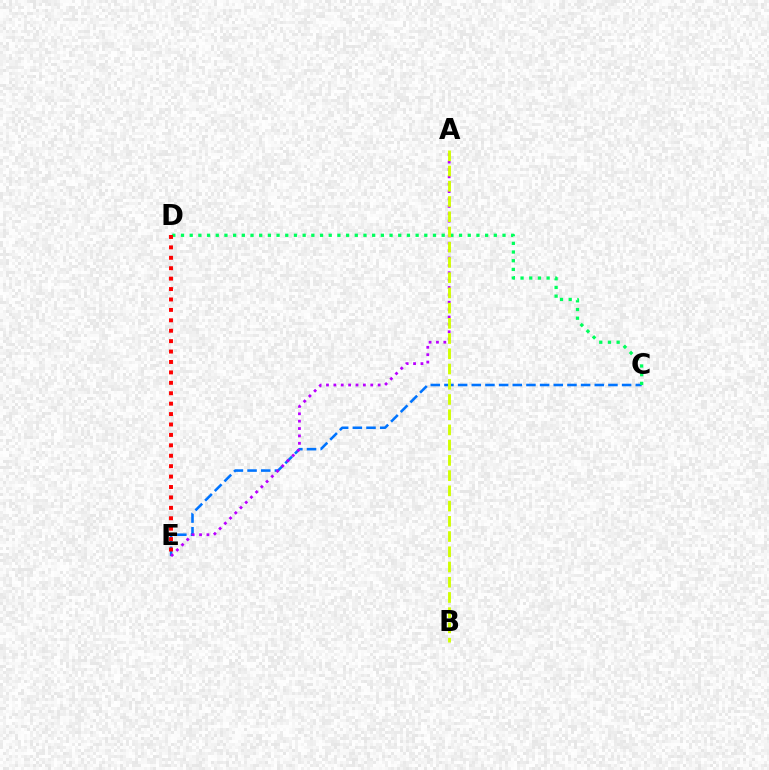{('C', 'E'): [{'color': '#0074ff', 'line_style': 'dashed', 'thickness': 1.86}], ('C', 'D'): [{'color': '#00ff5c', 'line_style': 'dotted', 'thickness': 2.36}], ('A', 'E'): [{'color': '#b900ff', 'line_style': 'dotted', 'thickness': 2.01}], ('D', 'E'): [{'color': '#ff0000', 'line_style': 'dotted', 'thickness': 2.83}], ('A', 'B'): [{'color': '#d1ff00', 'line_style': 'dashed', 'thickness': 2.07}]}